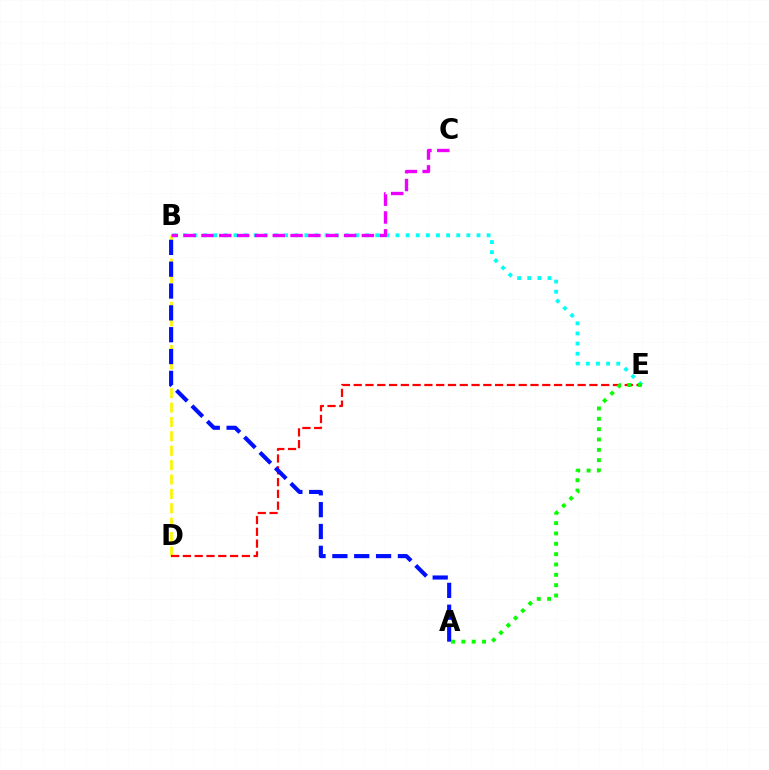{('B', 'D'): [{'color': '#fcf500', 'line_style': 'dashed', 'thickness': 1.95}], ('D', 'E'): [{'color': '#ff0000', 'line_style': 'dashed', 'thickness': 1.6}], ('B', 'E'): [{'color': '#00fff6', 'line_style': 'dotted', 'thickness': 2.75}], ('A', 'B'): [{'color': '#0010ff', 'line_style': 'dashed', 'thickness': 2.97}], ('B', 'C'): [{'color': '#ee00ff', 'line_style': 'dashed', 'thickness': 2.42}], ('A', 'E'): [{'color': '#08ff00', 'line_style': 'dotted', 'thickness': 2.81}]}